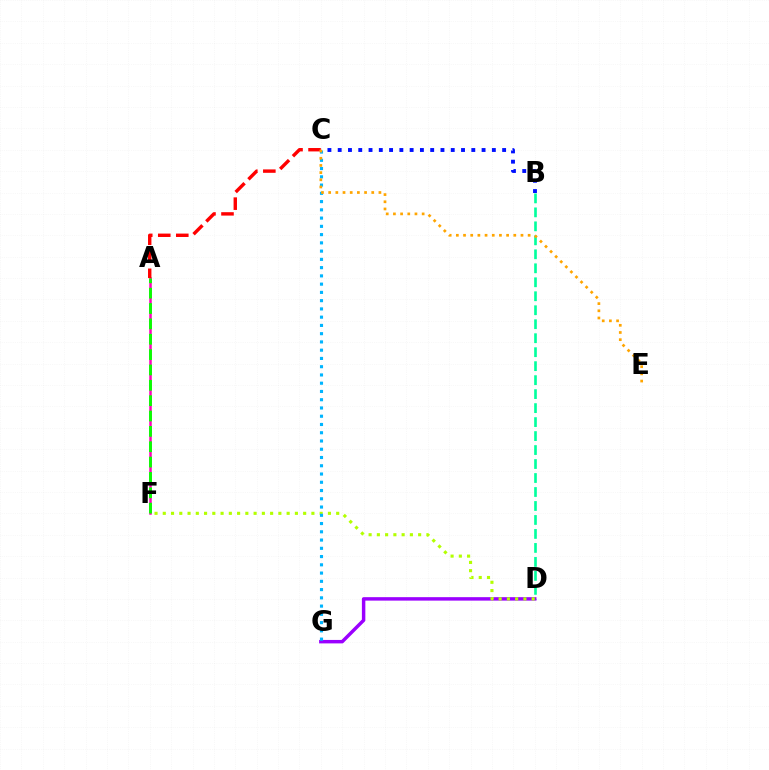{('A', 'F'): [{'color': '#ff00bd', 'line_style': 'solid', 'thickness': 1.81}, {'color': '#08ff00', 'line_style': 'dashed', 'thickness': 2.09}], ('A', 'C'): [{'color': '#ff0000', 'line_style': 'dashed', 'thickness': 2.45}], ('B', 'D'): [{'color': '#00ff9d', 'line_style': 'dashed', 'thickness': 1.9}], ('D', 'G'): [{'color': '#9b00ff', 'line_style': 'solid', 'thickness': 2.48}], ('D', 'F'): [{'color': '#b3ff00', 'line_style': 'dotted', 'thickness': 2.24}], ('C', 'G'): [{'color': '#00b5ff', 'line_style': 'dotted', 'thickness': 2.24}], ('B', 'C'): [{'color': '#0010ff', 'line_style': 'dotted', 'thickness': 2.79}], ('C', 'E'): [{'color': '#ffa500', 'line_style': 'dotted', 'thickness': 1.95}]}